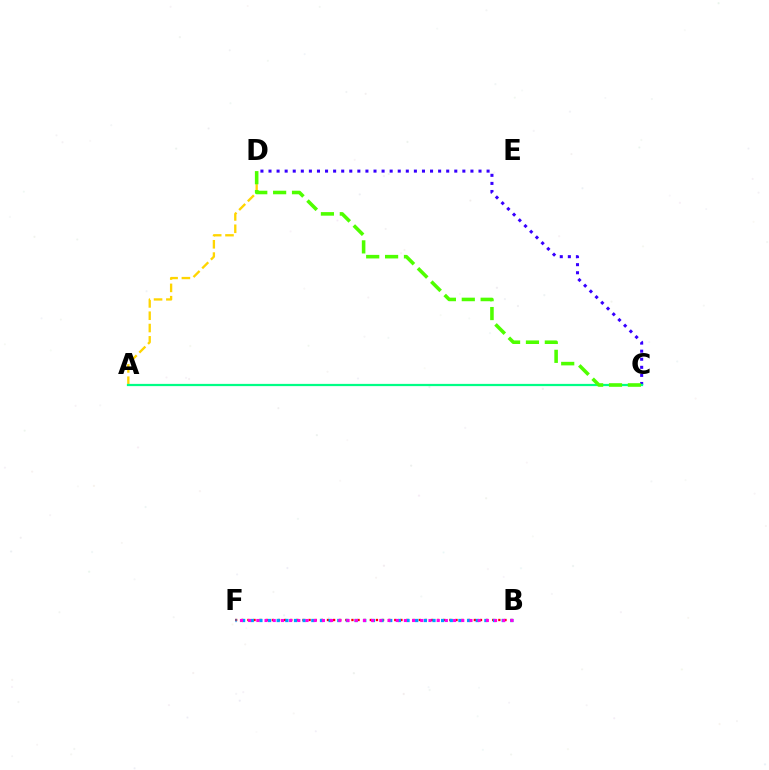{('C', 'D'): [{'color': '#3700ff', 'line_style': 'dotted', 'thickness': 2.19}, {'color': '#4fff00', 'line_style': 'dashed', 'thickness': 2.57}], ('B', 'F'): [{'color': '#ff0000', 'line_style': 'dotted', 'thickness': 1.66}, {'color': '#009eff', 'line_style': 'dotted', 'thickness': 2.35}, {'color': '#ff00ed', 'line_style': 'dotted', 'thickness': 2.23}], ('A', 'D'): [{'color': '#ffd500', 'line_style': 'dashed', 'thickness': 1.67}], ('A', 'C'): [{'color': '#00ff86', 'line_style': 'solid', 'thickness': 1.61}]}